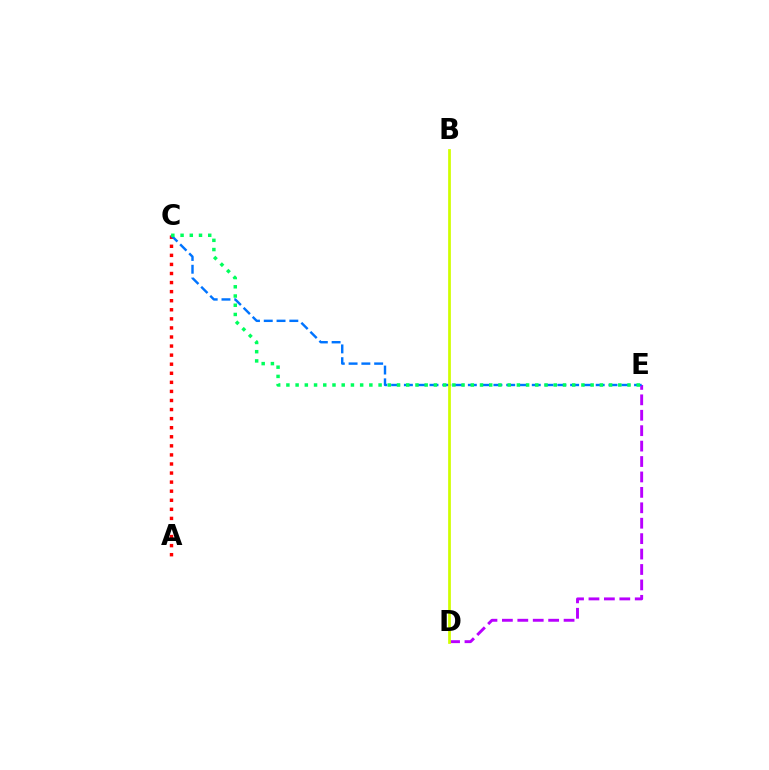{('A', 'C'): [{'color': '#ff0000', 'line_style': 'dotted', 'thickness': 2.46}], ('D', 'E'): [{'color': '#b900ff', 'line_style': 'dashed', 'thickness': 2.1}], ('C', 'E'): [{'color': '#0074ff', 'line_style': 'dashed', 'thickness': 1.74}, {'color': '#00ff5c', 'line_style': 'dotted', 'thickness': 2.5}], ('B', 'D'): [{'color': '#d1ff00', 'line_style': 'solid', 'thickness': 1.97}]}